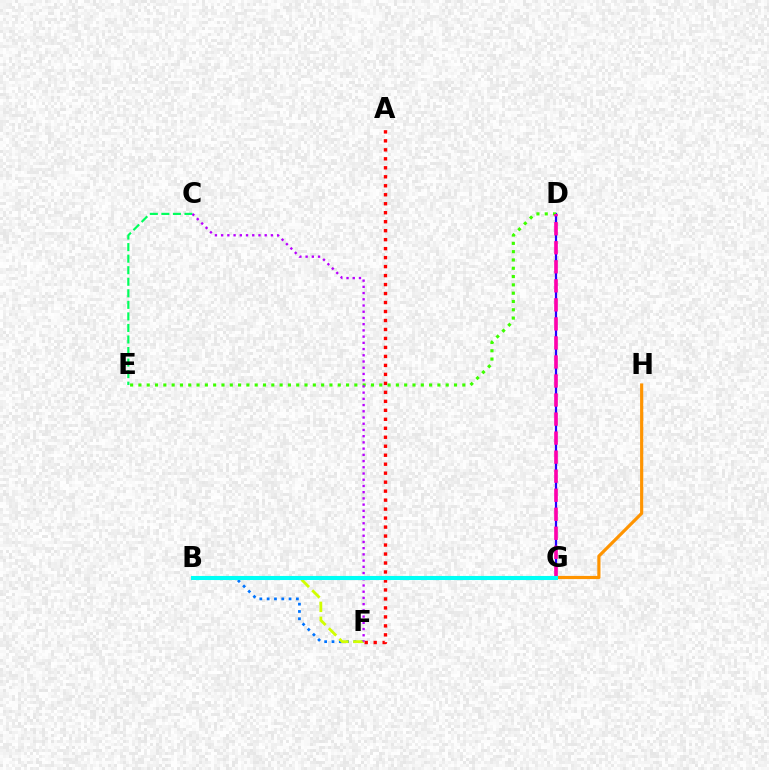{('G', 'H'): [{'color': '#ff9400', 'line_style': 'solid', 'thickness': 2.28}], ('B', 'F'): [{'color': '#0074ff', 'line_style': 'dotted', 'thickness': 1.99}, {'color': '#d1ff00', 'line_style': 'dashed', 'thickness': 2.03}], ('A', 'F'): [{'color': '#ff0000', 'line_style': 'dotted', 'thickness': 2.44}], ('C', 'E'): [{'color': '#00ff5c', 'line_style': 'dashed', 'thickness': 1.57}], ('D', 'G'): [{'color': '#2500ff', 'line_style': 'solid', 'thickness': 1.6}, {'color': '#ff00ac', 'line_style': 'dashed', 'thickness': 2.59}], ('D', 'E'): [{'color': '#3dff00', 'line_style': 'dotted', 'thickness': 2.26}], ('C', 'F'): [{'color': '#b900ff', 'line_style': 'dotted', 'thickness': 1.69}], ('B', 'G'): [{'color': '#00fff6', 'line_style': 'solid', 'thickness': 2.94}]}